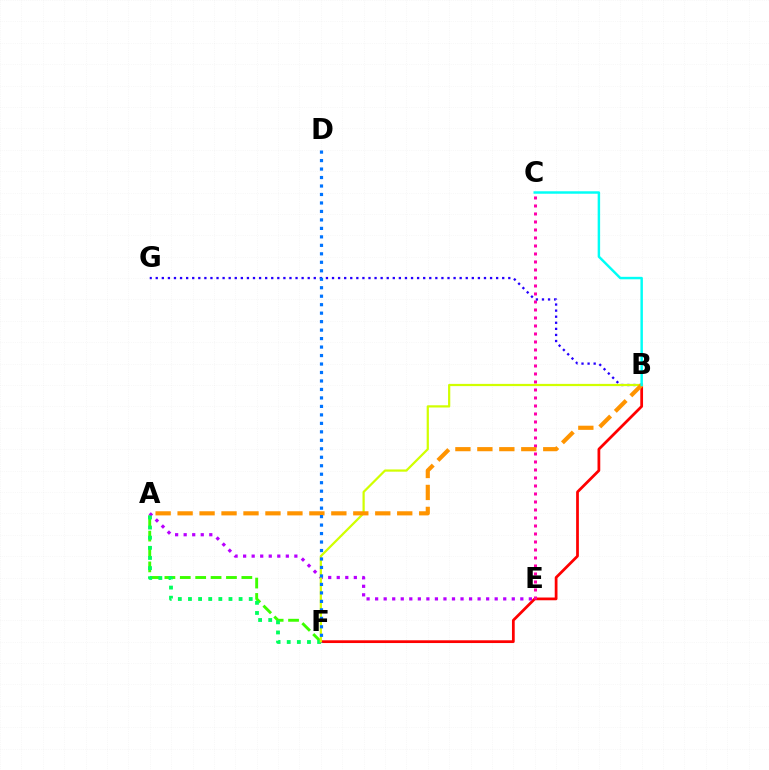{('B', 'F'): [{'color': '#ff0000', 'line_style': 'solid', 'thickness': 1.98}, {'color': '#d1ff00', 'line_style': 'solid', 'thickness': 1.6}], ('A', 'F'): [{'color': '#3dff00', 'line_style': 'dashed', 'thickness': 2.09}, {'color': '#00ff5c', 'line_style': 'dotted', 'thickness': 2.75}], ('A', 'E'): [{'color': '#b900ff', 'line_style': 'dotted', 'thickness': 2.32}], ('C', 'E'): [{'color': '#ff00ac', 'line_style': 'dotted', 'thickness': 2.17}], ('B', 'G'): [{'color': '#2500ff', 'line_style': 'dotted', 'thickness': 1.65}], ('A', 'B'): [{'color': '#ff9400', 'line_style': 'dashed', 'thickness': 2.98}], ('B', 'C'): [{'color': '#00fff6', 'line_style': 'solid', 'thickness': 1.77}], ('D', 'F'): [{'color': '#0074ff', 'line_style': 'dotted', 'thickness': 2.3}]}